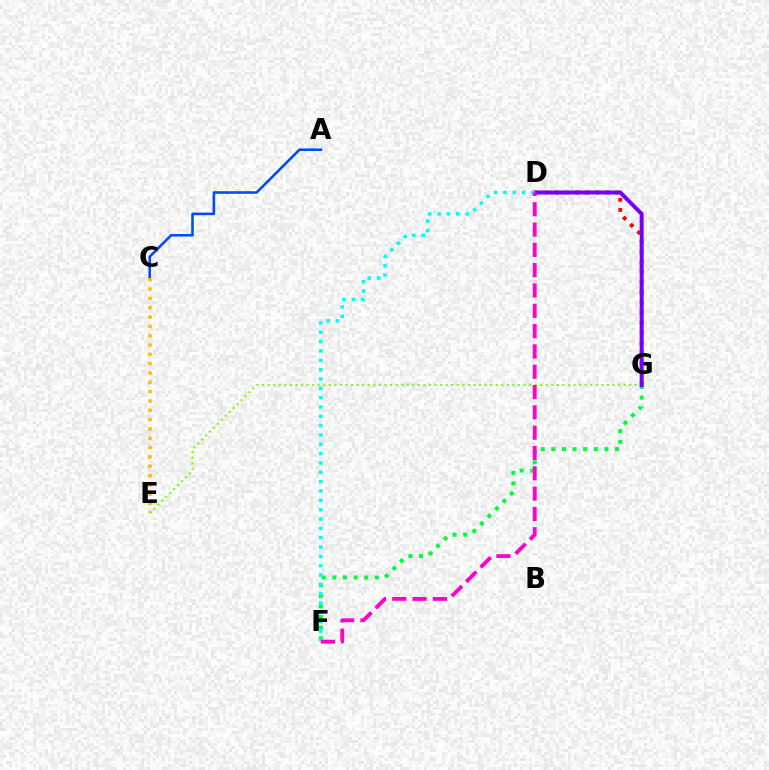{('F', 'G'): [{'color': '#00ff39', 'line_style': 'dotted', 'thickness': 2.88}], ('A', 'C'): [{'color': '#004bff', 'line_style': 'solid', 'thickness': 1.85}], ('C', 'E'): [{'color': '#ffbd00', 'line_style': 'dotted', 'thickness': 2.53}], ('D', 'G'): [{'color': '#ff0000', 'line_style': 'dotted', 'thickness': 2.75}, {'color': '#7200ff', 'line_style': 'solid', 'thickness': 2.86}], ('E', 'G'): [{'color': '#84ff00', 'line_style': 'dotted', 'thickness': 1.51}], ('D', 'F'): [{'color': '#00fff6', 'line_style': 'dotted', 'thickness': 2.54}, {'color': '#ff00cf', 'line_style': 'dashed', 'thickness': 2.76}]}